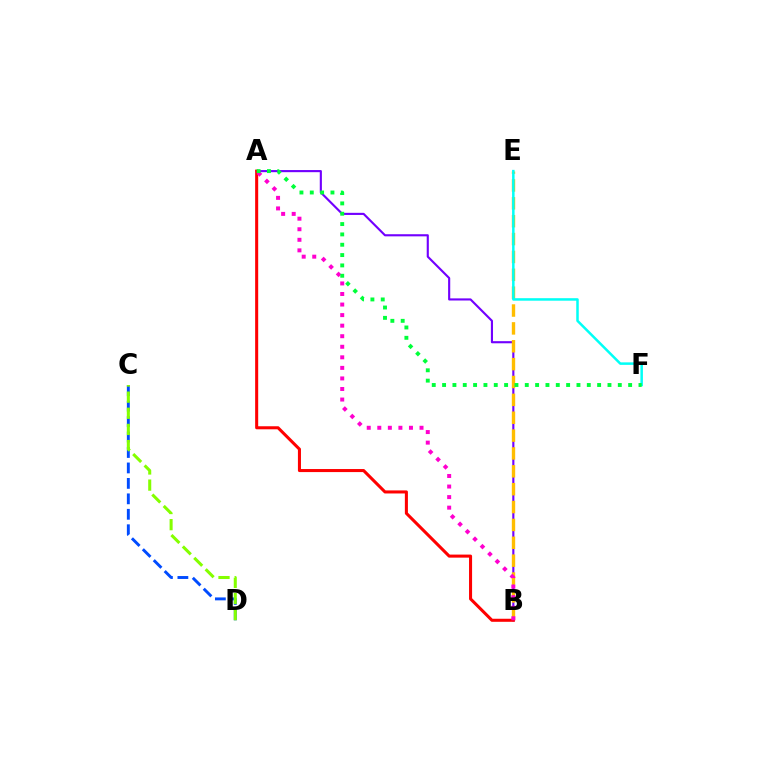{('A', 'B'): [{'color': '#7200ff', 'line_style': 'solid', 'thickness': 1.53}, {'color': '#ff0000', 'line_style': 'solid', 'thickness': 2.2}, {'color': '#ff00cf', 'line_style': 'dotted', 'thickness': 2.87}], ('B', 'E'): [{'color': '#ffbd00', 'line_style': 'dashed', 'thickness': 2.43}], ('E', 'F'): [{'color': '#00fff6', 'line_style': 'solid', 'thickness': 1.8}], ('C', 'D'): [{'color': '#004bff', 'line_style': 'dashed', 'thickness': 2.1}, {'color': '#84ff00', 'line_style': 'dashed', 'thickness': 2.19}], ('A', 'F'): [{'color': '#00ff39', 'line_style': 'dotted', 'thickness': 2.81}]}